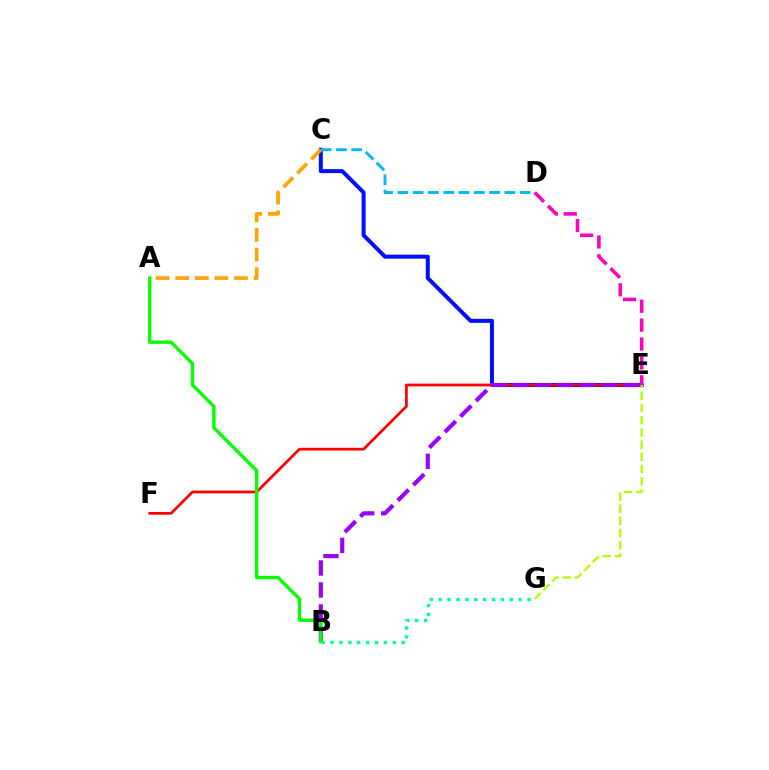{('C', 'E'): [{'color': '#0010ff', 'line_style': 'solid', 'thickness': 2.88}], ('E', 'F'): [{'color': '#ff0000', 'line_style': 'solid', 'thickness': 1.97}], ('D', 'E'): [{'color': '#ff00bd', 'line_style': 'dashed', 'thickness': 2.57}], ('B', 'E'): [{'color': '#9b00ff', 'line_style': 'dashed', 'thickness': 2.99}], ('E', 'G'): [{'color': '#b3ff00', 'line_style': 'dashed', 'thickness': 1.66}], ('C', 'D'): [{'color': '#00b5ff', 'line_style': 'dashed', 'thickness': 2.08}], ('A', 'B'): [{'color': '#08ff00', 'line_style': 'solid', 'thickness': 2.43}], ('B', 'G'): [{'color': '#00ff9d', 'line_style': 'dotted', 'thickness': 2.41}], ('A', 'C'): [{'color': '#ffa500', 'line_style': 'dashed', 'thickness': 2.66}]}